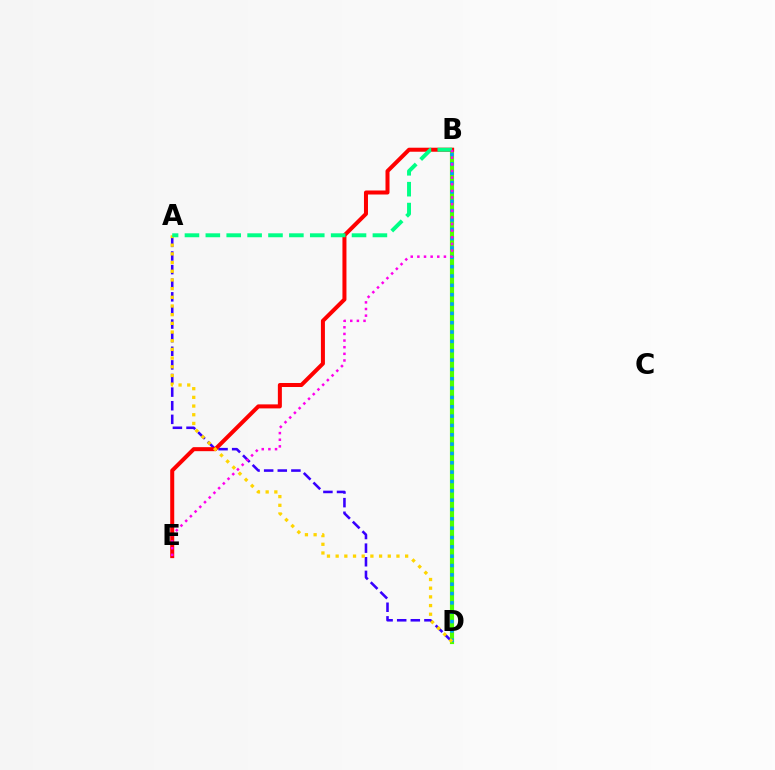{('A', 'D'): [{'color': '#3700ff', 'line_style': 'dashed', 'thickness': 1.85}, {'color': '#ffd500', 'line_style': 'dotted', 'thickness': 2.36}], ('B', 'D'): [{'color': '#4fff00', 'line_style': 'solid', 'thickness': 2.99}, {'color': '#009eff', 'line_style': 'dotted', 'thickness': 2.54}], ('B', 'E'): [{'color': '#ff0000', 'line_style': 'solid', 'thickness': 2.89}, {'color': '#ff00ed', 'line_style': 'dotted', 'thickness': 1.8}], ('A', 'B'): [{'color': '#00ff86', 'line_style': 'dashed', 'thickness': 2.84}]}